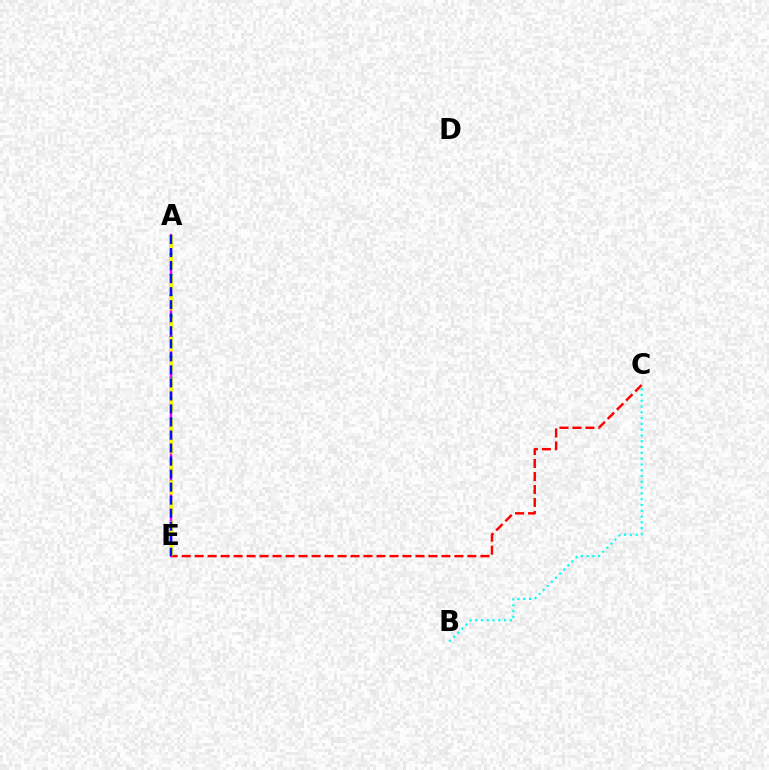{('C', 'E'): [{'color': '#ff0000', 'line_style': 'dashed', 'thickness': 1.76}], ('B', 'C'): [{'color': '#00fff6', 'line_style': 'dotted', 'thickness': 1.57}], ('A', 'E'): [{'color': '#08ff00', 'line_style': 'dashed', 'thickness': 2.8}, {'color': '#ee00ff', 'line_style': 'solid', 'thickness': 1.75}, {'color': '#fcf500', 'line_style': 'dashed', 'thickness': 2.78}, {'color': '#0010ff', 'line_style': 'dashed', 'thickness': 1.77}]}